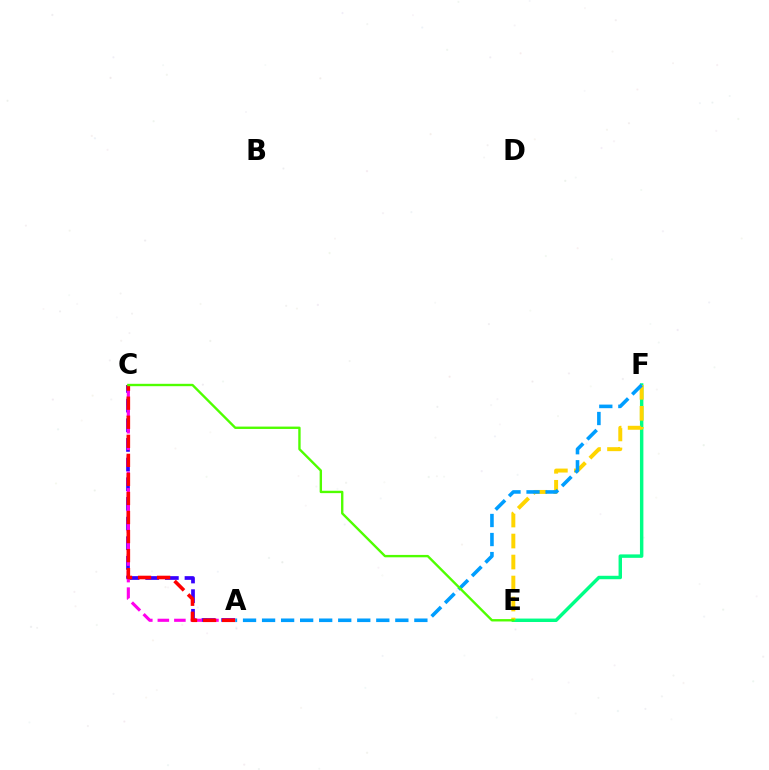{('A', 'C'): [{'color': '#3700ff', 'line_style': 'dashed', 'thickness': 2.67}, {'color': '#ff00ed', 'line_style': 'dashed', 'thickness': 2.25}, {'color': '#ff0000', 'line_style': 'dashed', 'thickness': 2.59}], ('E', 'F'): [{'color': '#00ff86', 'line_style': 'solid', 'thickness': 2.48}, {'color': '#ffd500', 'line_style': 'dashed', 'thickness': 2.85}], ('A', 'F'): [{'color': '#009eff', 'line_style': 'dashed', 'thickness': 2.59}], ('C', 'E'): [{'color': '#4fff00', 'line_style': 'solid', 'thickness': 1.71}]}